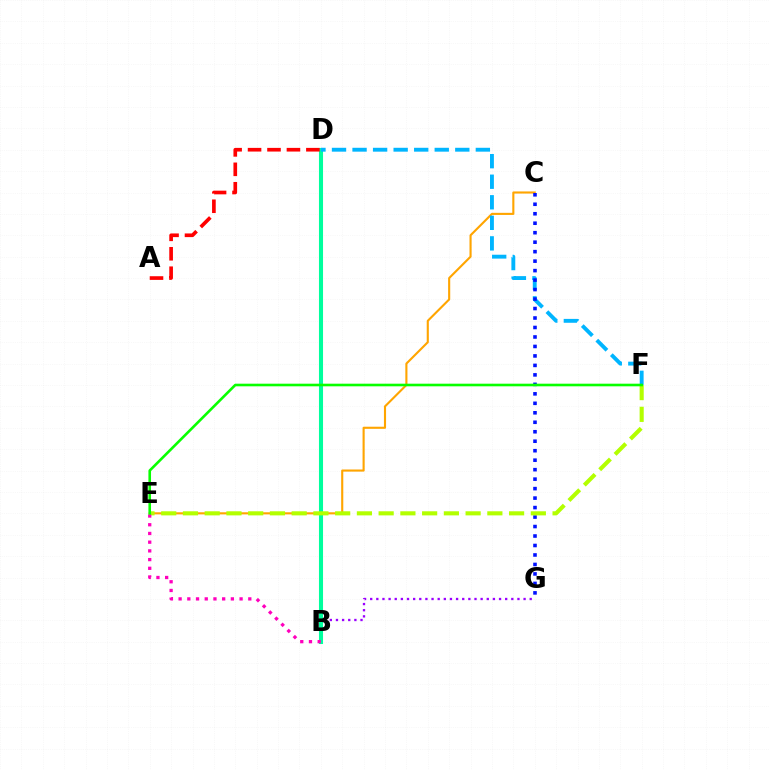{('C', 'E'): [{'color': '#ffa500', 'line_style': 'solid', 'thickness': 1.52}], ('B', 'G'): [{'color': '#9b00ff', 'line_style': 'dotted', 'thickness': 1.67}], ('B', 'D'): [{'color': '#00ff9d', 'line_style': 'solid', 'thickness': 2.93}], ('A', 'D'): [{'color': '#ff0000', 'line_style': 'dashed', 'thickness': 2.64}], ('D', 'F'): [{'color': '#00b5ff', 'line_style': 'dashed', 'thickness': 2.79}], ('C', 'G'): [{'color': '#0010ff', 'line_style': 'dotted', 'thickness': 2.58}], ('E', 'F'): [{'color': '#b3ff00', 'line_style': 'dashed', 'thickness': 2.95}, {'color': '#08ff00', 'line_style': 'solid', 'thickness': 1.88}], ('B', 'E'): [{'color': '#ff00bd', 'line_style': 'dotted', 'thickness': 2.37}]}